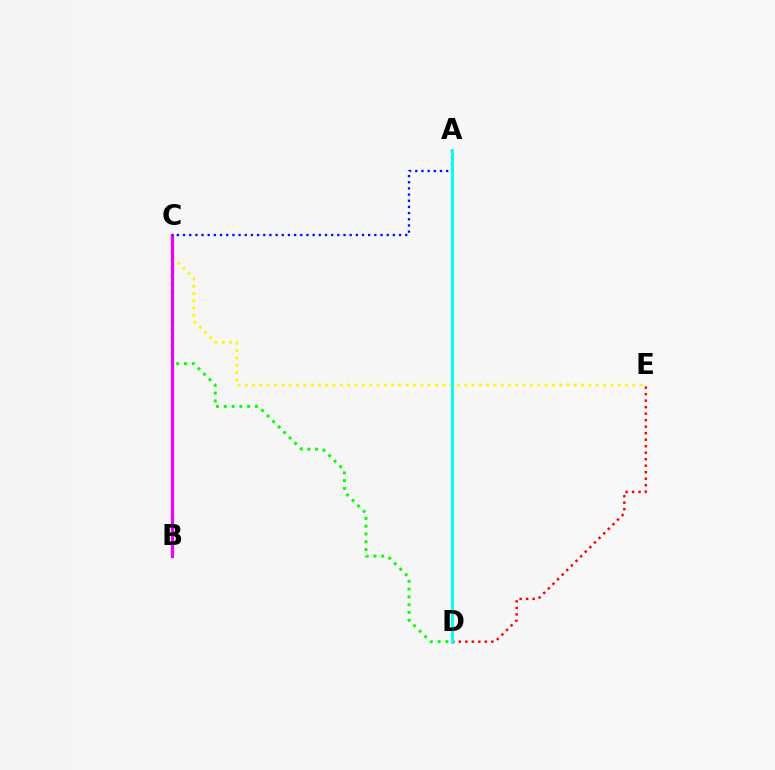{('C', 'D'): [{'color': '#08ff00', 'line_style': 'dotted', 'thickness': 2.11}], ('C', 'E'): [{'color': '#fcf500', 'line_style': 'dotted', 'thickness': 1.99}], ('B', 'C'): [{'color': '#ee00ff', 'line_style': 'solid', 'thickness': 2.29}], ('A', 'C'): [{'color': '#0010ff', 'line_style': 'dotted', 'thickness': 1.68}], ('D', 'E'): [{'color': '#ff0000', 'line_style': 'dotted', 'thickness': 1.77}], ('A', 'D'): [{'color': '#00fff6', 'line_style': 'solid', 'thickness': 2.12}]}